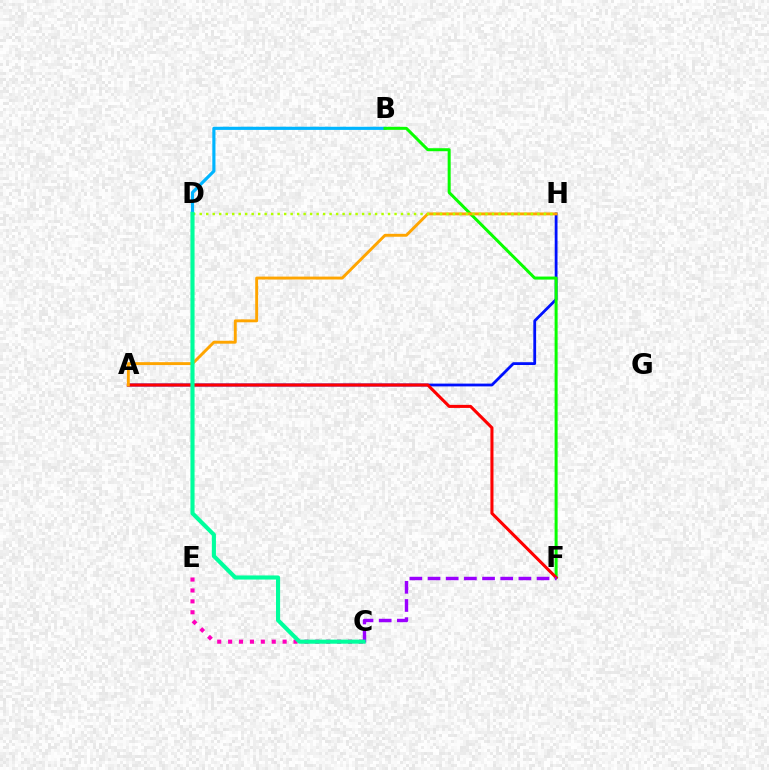{('C', 'E'): [{'color': '#ff00bd', 'line_style': 'dotted', 'thickness': 2.96}], ('B', 'D'): [{'color': '#00b5ff', 'line_style': 'solid', 'thickness': 2.26}], ('A', 'H'): [{'color': '#0010ff', 'line_style': 'solid', 'thickness': 2.02}, {'color': '#ffa500', 'line_style': 'solid', 'thickness': 2.09}], ('B', 'F'): [{'color': '#08ff00', 'line_style': 'solid', 'thickness': 2.16}], ('A', 'F'): [{'color': '#ff0000', 'line_style': 'solid', 'thickness': 2.2}], ('C', 'F'): [{'color': '#9b00ff', 'line_style': 'dashed', 'thickness': 2.47}], ('D', 'H'): [{'color': '#b3ff00', 'line_style': 'dotted', 'thickness': 1.76}], ('C', 'D'): [{'color': '#00ff9d', 'line_style': 'solid', 'thickness': 2.95}]}